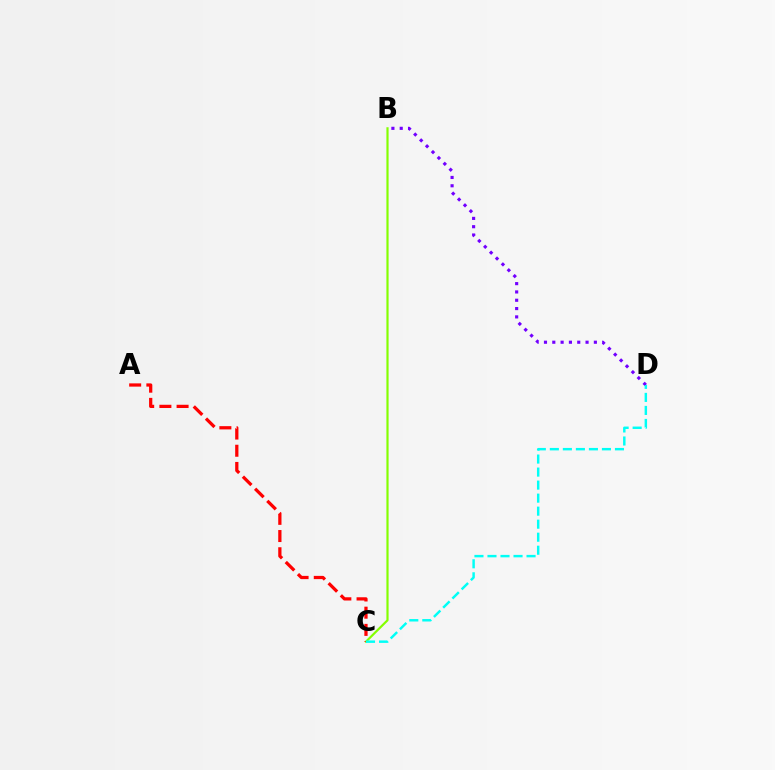{('B', 'D'): [{'color': '#7200ff', 'line_style': 'dotted', 'thickness': 2.26}], ('B', 'C'): [{'color': '#84ff00', 'line_style': 'solid', 'thickness': 1.57}], ('A', 'C'): [{'color': '#ff0000', 'line_style': 'dashed', 'thickness': 2.34}], ('C', 'D'): [{'color': '#00fff6', 'line_style': 'dashed', 'thickness': 1.77}]}